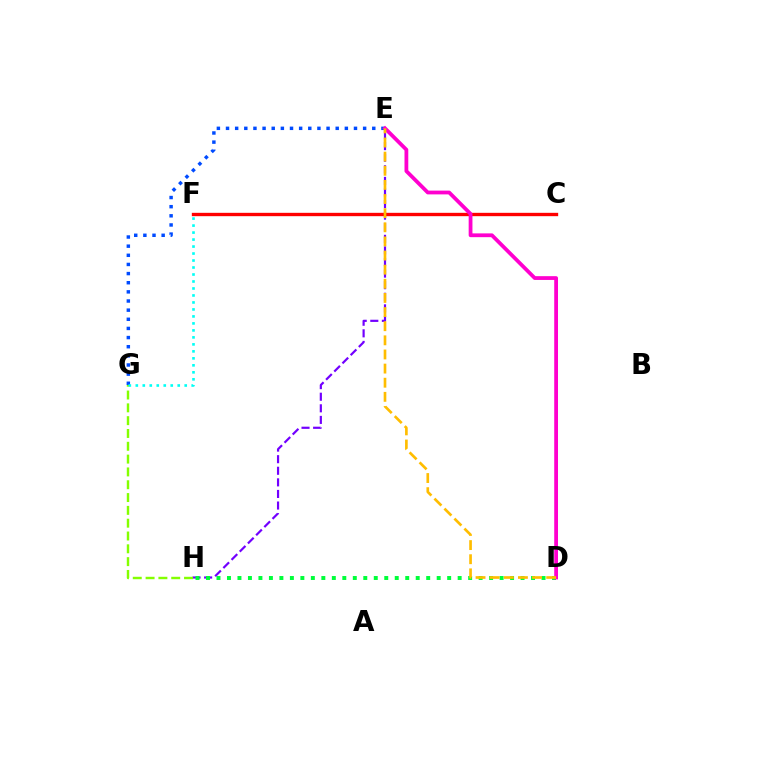{('E', 'G'): [{'color': '#004bff', 'line_style': 'dotted', 'thickness': 2.48}], ('E', 'H'): [{'color': '#7200ff', 'line_style': 'dashed', 'thickness': 1.57}], ('D', 'H'): [{'color': '#00ff39', 'line_style': 'dotted', 'thickness': 2.85}], ('G', 'H'): [{'color': '#84ff00', 'line_style': 'dashed', 'thickness': 1.74}], ('C', 'F'): [{'color': '#ff0000', 'line_style': 'solid', 'thickness': 2.41}], ('D', 'E'): [{'color': '#ff00cf', 'line_style': 'solid', 'thickness': 2.72}, {'color': '#ffbd00', 'line_style': 'dashed', 'thickness': 1.92}], ('F', 'G'): [{'color': '#00fff6', 'line_style': 'dotted', 'thickness': 1.9}]}